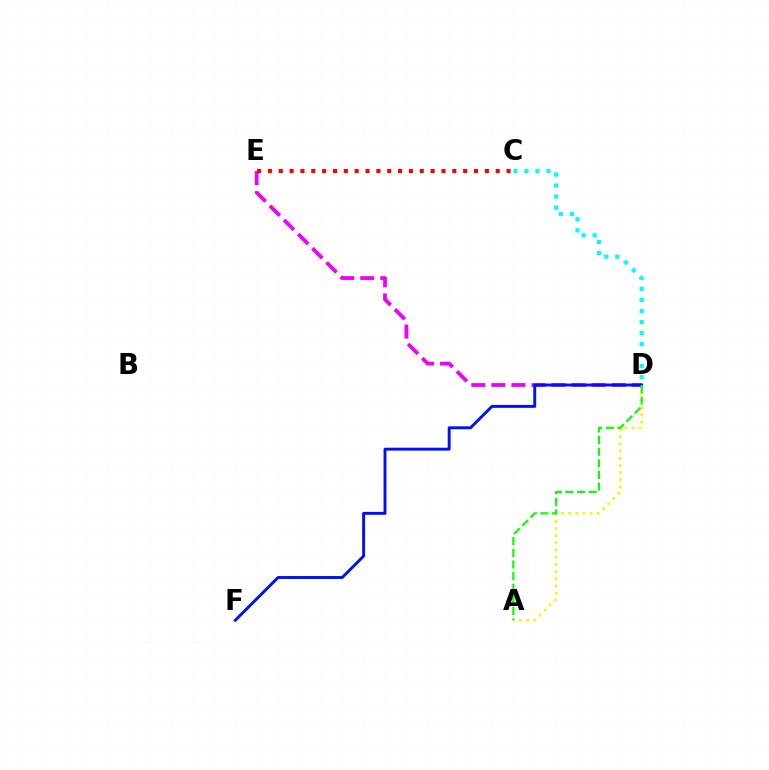{('A', 'D'): [{'color': '#fcf500', 'line_style': 'dotted', 'thickness': 1.95}, {'color': '#08ff00', 'line_style': 'dashed', 'thickness': 1.58}], ('D', 'E'): [{'color': '#ee00ff', 'line_style': 'dashed', 'thickness': 2.72}], ('D', 'F'): [{'color': '#0010ff', 'line_style': 'solid', 'thickness': 2.1}], ('C', 'D'): [{'color': '#00fff6', 'line_style': 'dotted', 'thickness': 3.0}], ('C', 'E'): [{'color': '#ff0000', 'line_style': 'dotted', 'thickness': 2.95}]}